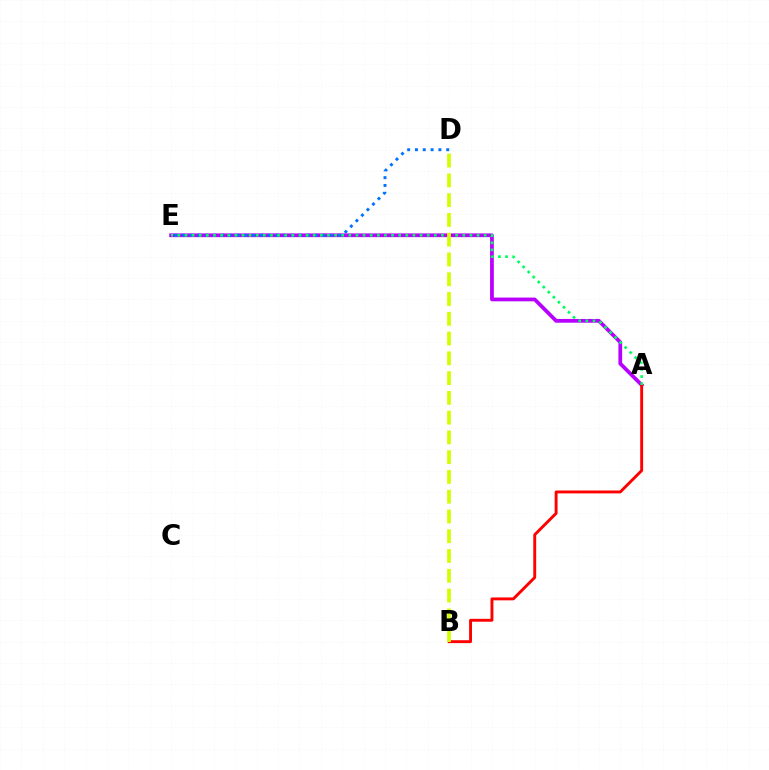{('A', 'E'): [{'color': '#b900ff', 'line_style': 'solid', 'thickness': 2.7}, {'color': '#00ff5c', 'line_style': 'dotted', 'thickness': 1.94}], ('A', 'B'): [{'color': '#ff0000', 'line_style': 'solid', 'thickness': 2.09}], ('D', 'E'): [{'color': '#0074ff', 'line_style': 'dotted', 'thickness': 2.12}], ('B', 'D'): [{'color': '#d1ff00', 'line_style': 'dashed', 'thickness': 2.69}]}